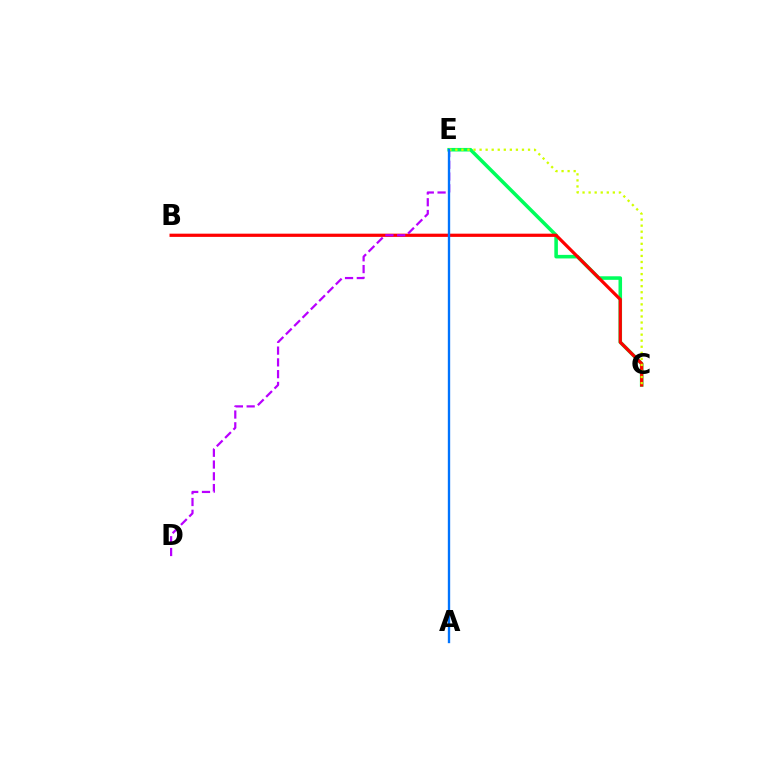{('C', 'E'): [{'color': '#00ff5c', 'line_style': 'solid', 'thickness': 2.56}, {'color': '#d1ff00', 'line_style': 'dotted', 'thickness': 1.65}], ('B', 'C'): [{'color': '#ff0000', 'line_style': 'solid', 'thickness': 2.31}], ('D', 'E'): [{'color': '#b900ff', 'line_style': 'dashed', 'thickness': 1.6}], ('A', 'E'): [{'color': '#0074ff', 'line_style': 'solid', 'thickness': 1.69}]}